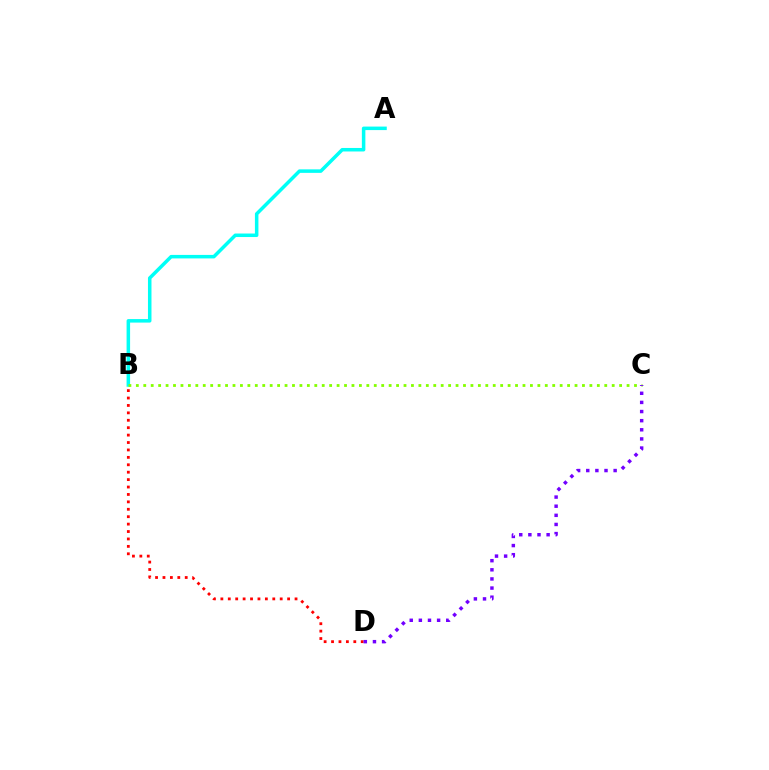{('A', 'B'): [{'color': '#00fff6', 'line_style': 'solid', 'thickness': 2.53}], ('B', 'D'): [{'color': '#ff0000', 'line_style': 'dotted', 'thickness': 2.02}], ('B', 'C'): [{'color': '#84ff00', 'line_style': 'dotted', 'thickness': 2.02}], ('C', 'D'): [{'color': '#7200ff', 'line_style': 'dotted', 'thickness': 2.48}]}